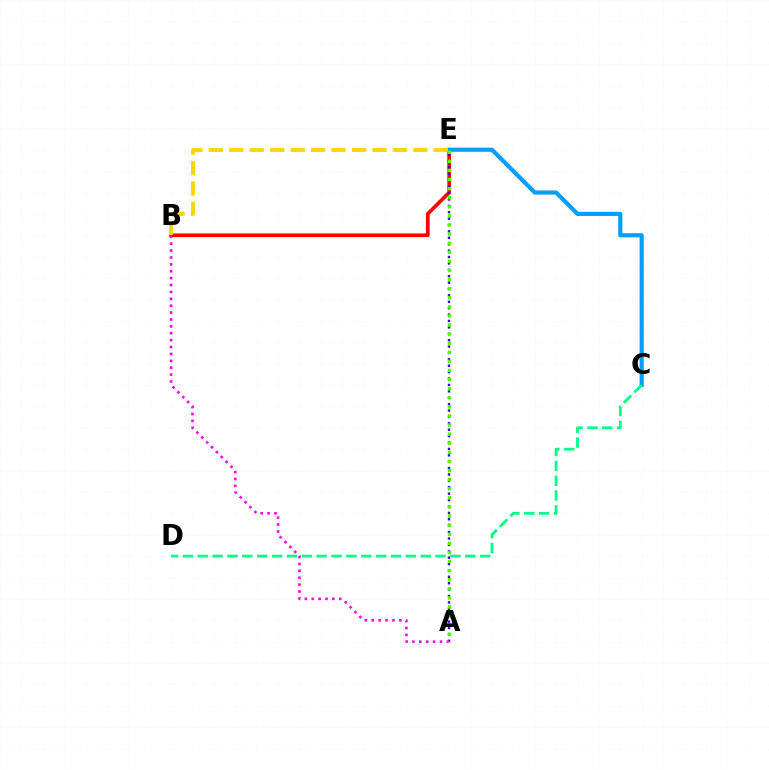{('B', 'E'): [{'color': '#ff0000', 'line_style': 'solid', 'thickness': 2.65}, {'color': '#ffd500', 'line_style': 'dashed', 'thickness': 2.78}], ('A', 'E'): [{'color': '#3700ff', 'line_style': 'dotted', 'thickness': 1.74}, {'color': '#4fff00', 'line_style': 'dotted', 'thickness': 2.47}], ('A', 'B'): [{'color': '#ff00ed', 'line_style': 'dotted', 'thickness': 1.87}], ('C', 'E'): [{'color': '#009eff', 'line_style': 'solid', 'thickness': 2.99}], ('C', 'D'): [{'color': '#00ff86', 'line_style': 'dashed', 'thickness': 2.02}]}